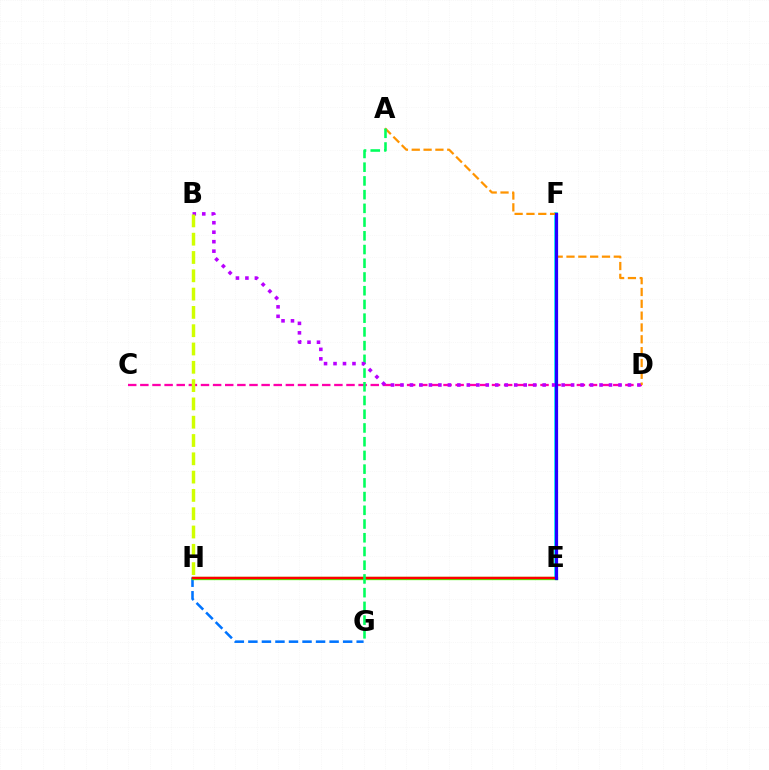{('G', 'H'): [{'color': '#0074ff', 'line_style': 'dashed', 'thickness': 1.84}], ('E', 'F'): [{'color': '#00fff6', 'line_style': 'solid', 'thickness': 2.67}, {'color': '#2500ff', 'line_style': 'solid', 'thickness': 2.32}], ('C', 'D'): [{'color': '#ff00ac', 'line_style': 'dashed', 'thickness': 1.65}], ('A', 'D'): [{'color': '#ff9400', 'line_style': 'dashed', 'thickness': 1.61}], ('E', 'H'): [{'color': '#3dff00', 'line_style': 'solid', 'thickness': 2.38}, {'color': '#ff0000', 'line_style': 'solid', 'thickness': 1.75}], ('A', 'G'): [{'color': '#00ff5c', 'line_style': 'dashed', 'thickness': 1.86}], ('B', 'D'): [{'color': '#b900ff', 'line_style': 'dotted', 'thickness': 2.58}], ('B', 'H'): [{'color': '#d1ff00', 'line_style': 'dashed', 'thickness': 2.49}]}